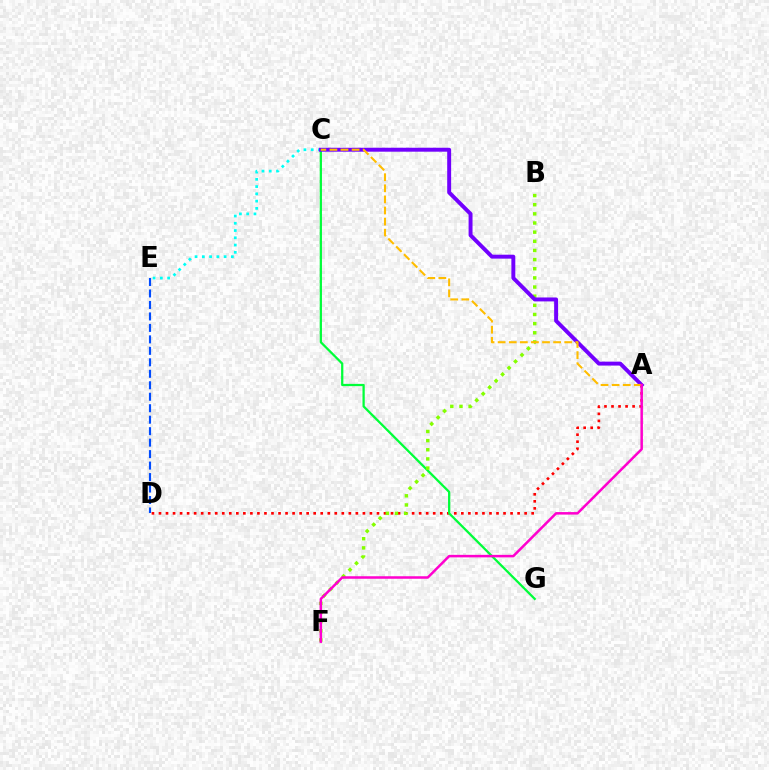{('A', 'D'): [{'color': '#ff0000', 'line_style': 'dotted', 'thickness': 1.91}], ('C', 'G'): [{'color': '#00ff39', 'line_style': 'solid', 'thickness': 1.63}], ('B', 'F'): [{'color': '#84ff00', 'line_style': 'dotted', 'thickness': 2.49}], ('C', 'E'): [{'color': '#00fff6', 'line_style': 'dotted', 'thickness': 1.97}], ('D', 'E'): [{'color': '#004bff', 'line_style': 'dashed', 'thickness': 1.56}], ('A', 'C'): [{'color': '#7200ff', 'line_style': 'solid', 'thickness': 2.83}, {'color': '#ffbd00', 'line_style': 'dashed', 'thickness': 1.51}], ('A', 'F'): [{'color': '#ff00cf', 'line_style': 'solid', 'thickness': 1.81}]}